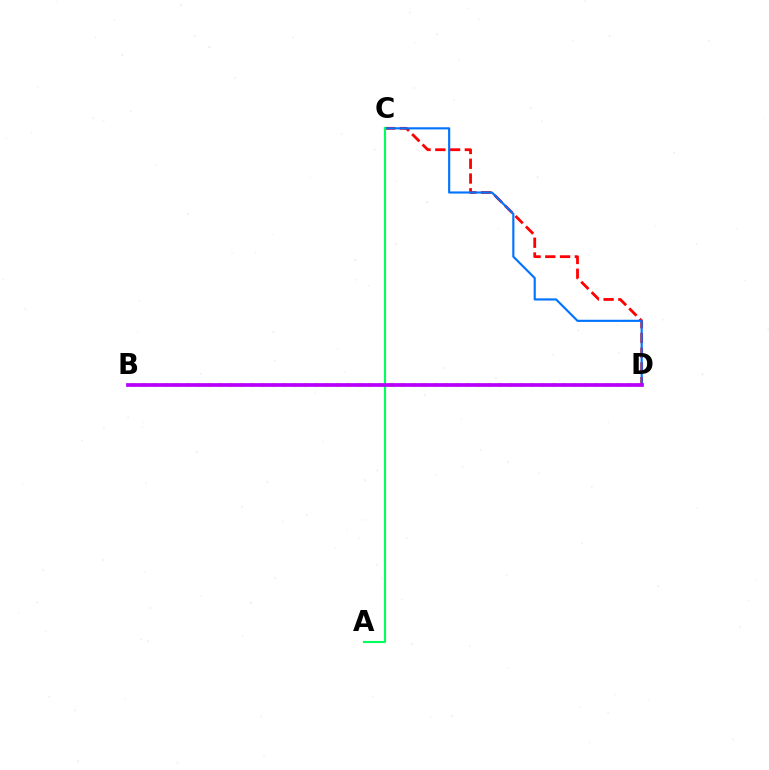{('B', 'D'): [{'color': '#d1ff00', 'line_style': 'dotted', 'thickness': 2.93}, {'color': '#b900ff', 'line_style': 'solid', 'thickness': 2.68}], ('C', 'D'): [{'color': '#ff0000', 'line_style': 'dashed', 'thickness': 2.0}, {'color': '#0074ff', 'line_style': 'solid', 'thickness': 1.55}], ('A', 'C'): [{'color': '#00ff5c', 'line_style': 'solid', 'thickness': 1.53}]}